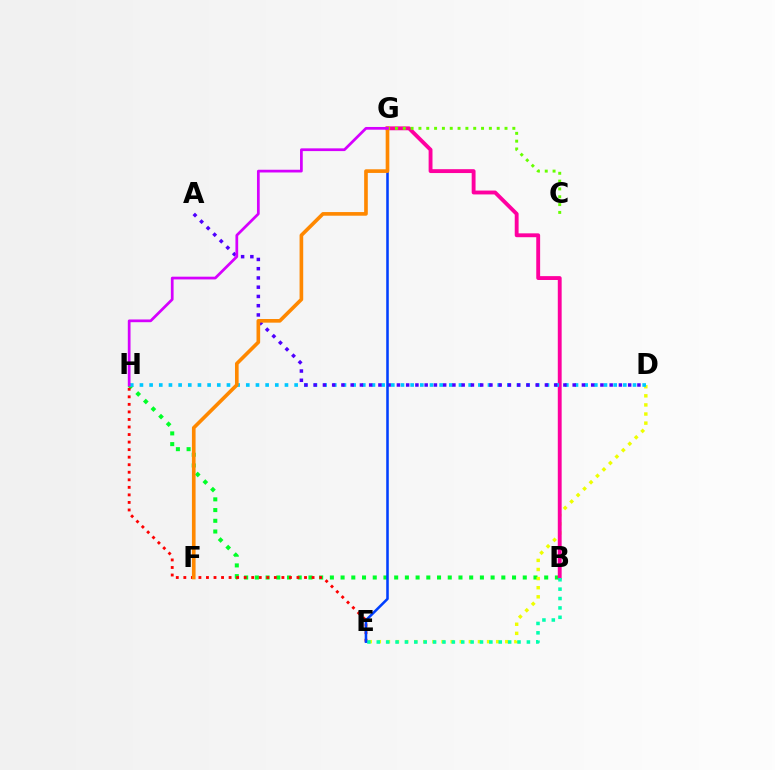{('B', 'H'): [{'color': '#00ff27', 'line_style': 'dotted', 'thickness': 2.91}], ('D', 'E'): [{'color': '#eeff00', 'line_style': 'dotted', 'thickness': 2.47}], ('E', 'H'): [{'color': '#ff0000', 'line_style': 'dotted', 'thickness': 2.05}], ('B', 'G'): [{'color': '#ff00a0', 'line_style': 'solid', 'thickness': 2.78}], ('D', 'H'): [{'color': '#00c7ff', 'line_style': 'dotted', 'thickness': 2.63}], ('B', 'E'): [{'color': '#00ffaf', 'line_style': 'dotted', 'thickness': 2.55}], ('C', 'G'): [{'color': '#66ff00', 'line_style': 'dotted', 'thickness': 2.13}], ('A', 'D'): [{'color': '#4f00ff', 'line_style': 'dotted', 'thickness': 2.51}], ('E', 'G'): [{'color': '#003fff', 'line_style': 'solid', 'thickness': 1.84}], ('F', 'G'): [{'color': '#ff8800', 'line_style': 'solid', 'thickness': 2.62}], ('G', 'H'): [{'color': '#d600ff', 'line_style': 'solid', 'thickness': 1.97}]}